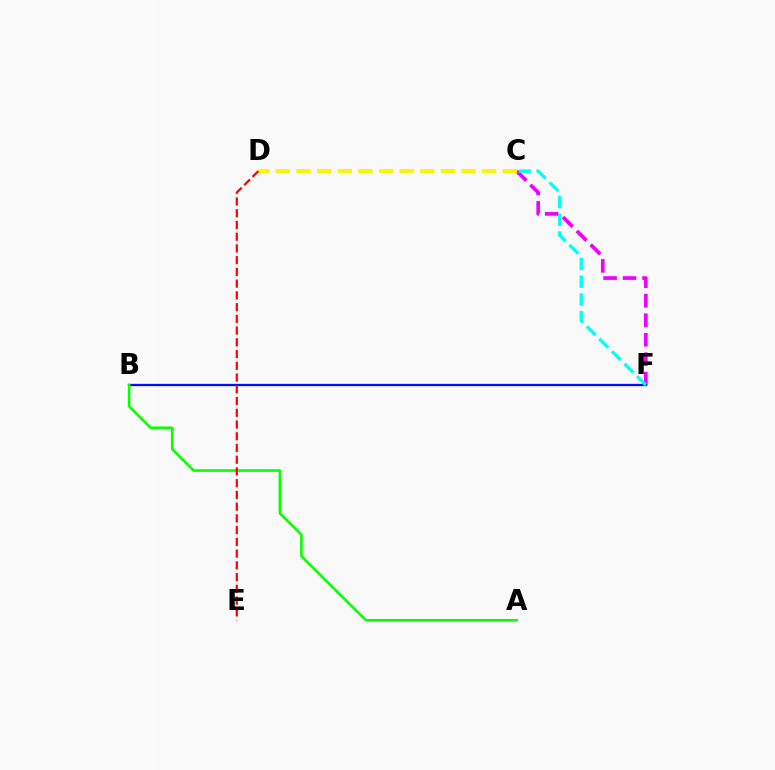{('C', 'F'): [{'color': '#ee00ff', 'line_style': 'dashed', 'thickness': 2.65}, {'color': '#00fff6', 'line_style': 'dashed', 'thickness': 2.41}], ('B', 'F'): [{'color': '#0010ff', 'line_style': 'solid', 'thickness': 1.66}], ('A', 'B'): [{'color': '#08ff00', 'line_style': 'solid', 'thickness': 1.86}], ('C', 'D'): [{'color': '#fcf500', 'line_style': 'dashed', 'thickness': 2.8}], ('D', 'E'): [{'color': '#ff0000', 'line_style': 'dashed', 'thickness': 1.59}]}